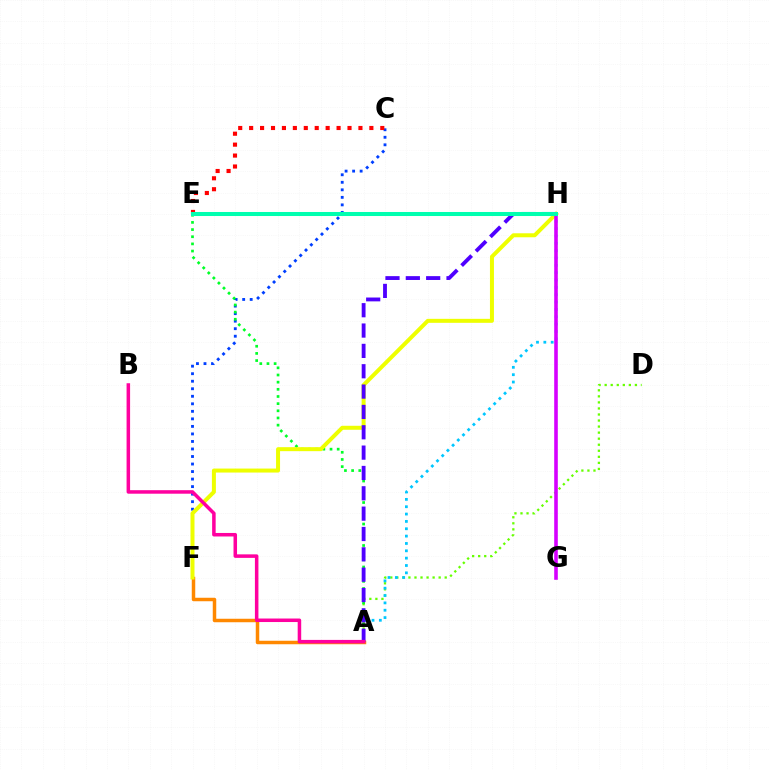{('C', 'F'): [{'color': '#003fff', 'line_style': 'dotted', 'thickness': 2.04}], ('A', 'F'): [{'color': '#ff8800', 'line_style': 'solid', 'thickness': 2.51}], ('A', 'D'): [{'color': '#66ff00', 'line_style': 'dotted', 'thickness': 1.64}], ('A', 'E'): [{'color': '#00ff27', 'line_style': 'dotted', 'thickness': 1.95}], ('F', 'H'): [{'color': '#eeff00', 'line_style': 'solid', 'thickness': 2.87}], ('A', 'H'): [{'color': '#00c7ff', 'line_style': 'dotted', 'thickness': 2.0}, {'color': '#4f00ff', 'line_style': 'dashed', 'thickness': 2.76}], ('C', 'E'): [{'color': '#ff0000', 'line_style': 'dotted', 'thickness': 2.97}], ('G', 'H'): [{'color': '#d600ff', 'line_style': 'solid', 'thickness': 2.58}], ('A', 'B'): [{'color': '#ff00a0', 'line_style': 'solid', 'thickness': 2.53}], ('E', 'H'): [{'color': '#00ffaf', 'line_style': 'solid', 'thickness': 2.9}]}